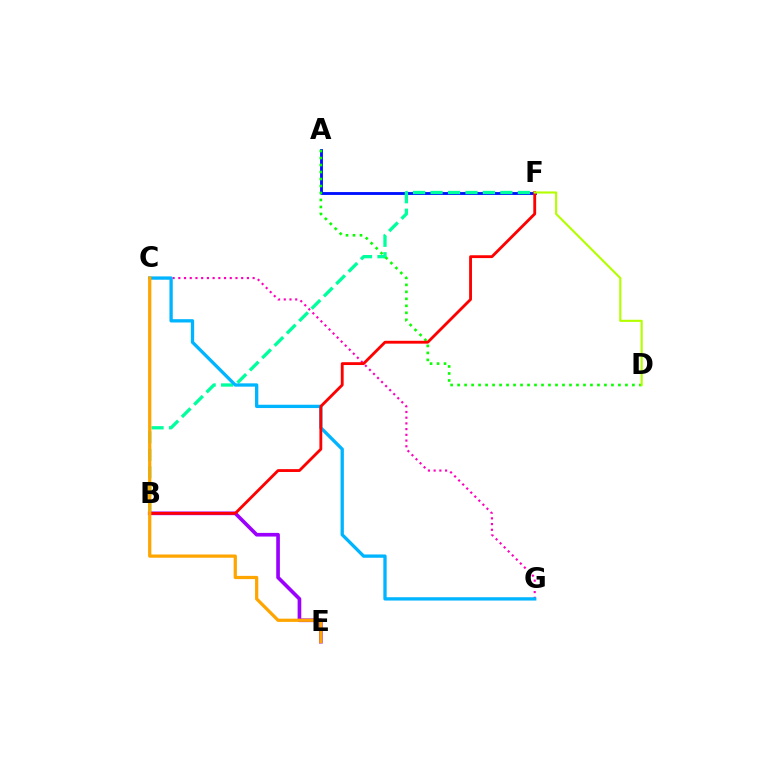{('A', 'F'): [{'color': '#0010ff', 'line_style': 'solid', 'thickness': 2.05}], ('B', 'F'): [{'color': '#00ff9d', 'line_style': 'dashed', 'thickness': 2.37}, {'color': '#ff0000', 'line_style': 'solid', 'thickness': 2.05}], ('C', 'G'): [{'color': '#ff00bd', 'line_style': 'dotted', 'thickness': 1.55}, {'color': '#00b5ff', 'line_style': 'solid', 'thickness': 2.38}], ('B', 'E'): [{'color': '#9b00ff', 'line_style': 'solid', 'thickness': 2.63}], ('A', 'D'): [{'color': '#08ff00', 'line_style': 'dotted', 'thickness': 1.9}], ('D', 'F'): [{'color': '#b3ff00', 'line_style': 'solid', 'thickness': 1.54}], ('C', 'E'): [{'color': '#ffa500', 'line_style': 'solid', 'thickness': 2.33}]}